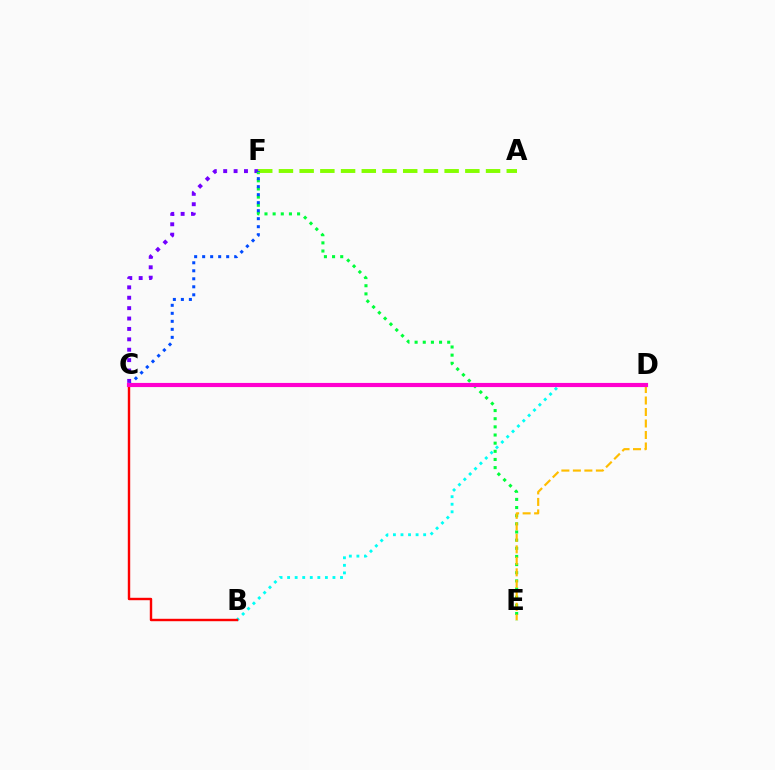{('C', 'F'): [{'color': '#7200ff', 'line_style': 'dotted', 'thickness': 2.82}, {'color': '#004bff', 'line_style': 'dotted', 'thickness': 2.18}], ('E', 'F'): [{'color': '#00ff39', 'line_style': 'dotted', 'thickness': 2.21}], ('D', 'E'): [{'color': '#ffbd00', 'line_style': 'dashed', 'thickness': 1.56}], ('B', 'D'): [{'color': '#00fff6', 'line_style': 'dotted', 'thickness': 2.05}], ('A', 'F'): [{'color': '#84ff00', 'line_style': 'dashed', 'thickness': 2.81}], ('B', 'C'): [{'color': '#ff0000', 'line_style': 'solid', 'thickness': 1.74}], ('C', 'D'): [{'color': '#ff00cf', 'line_style': 'solid', 'thickness': 2.98}]}